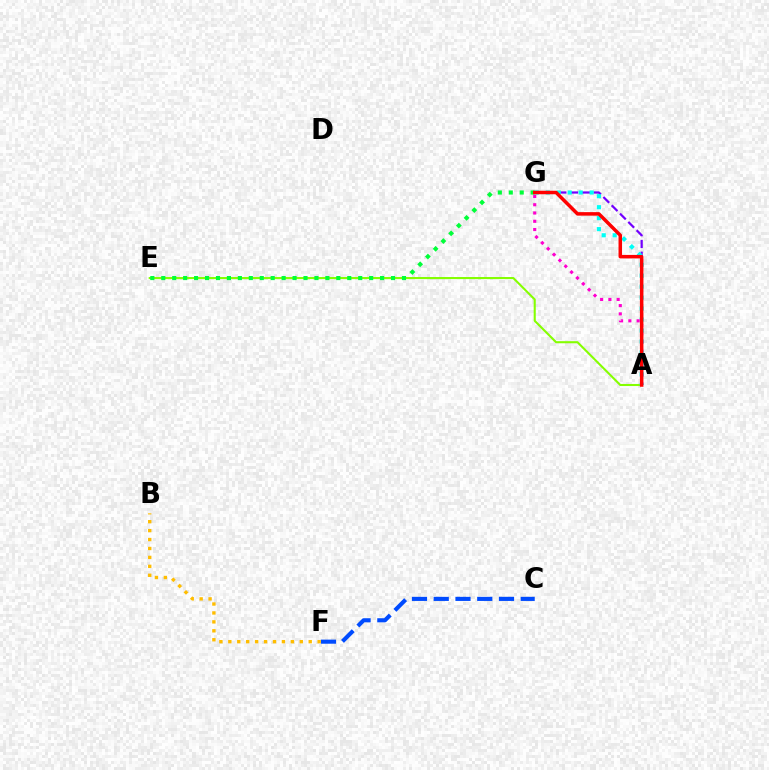{('A', 'E'): [{'color': '#84ff00', 'line_style': 'solid', 'thickness': 1.5}], ('E', 'G'): [{'color': '#00ff39', 'line_style': 'dotted', 'thickness': 2.97}], ('C', 'F'): [{'color': '#004bff', 'line_style': 'dashed', 'thickness': 2.96}], ('A', 'G'): [{'color': '#7200ff', 'line_style': 'dashed', 'thickness': 1.6}, {'color': '#00fff6', 'line_style': 'dotted', 'thickness': 2.98}, {'color': '#ff00cf', 'line_style': 'dotted', 'thickness': 2.25}, {'color': '#ff0000', 'line_style': 'solid', 'thickness': 2.53}], ('B', 'F'): [{'color': '#ffbd00', 'line_style': 'dotted', 'thickness': 2.43}]}